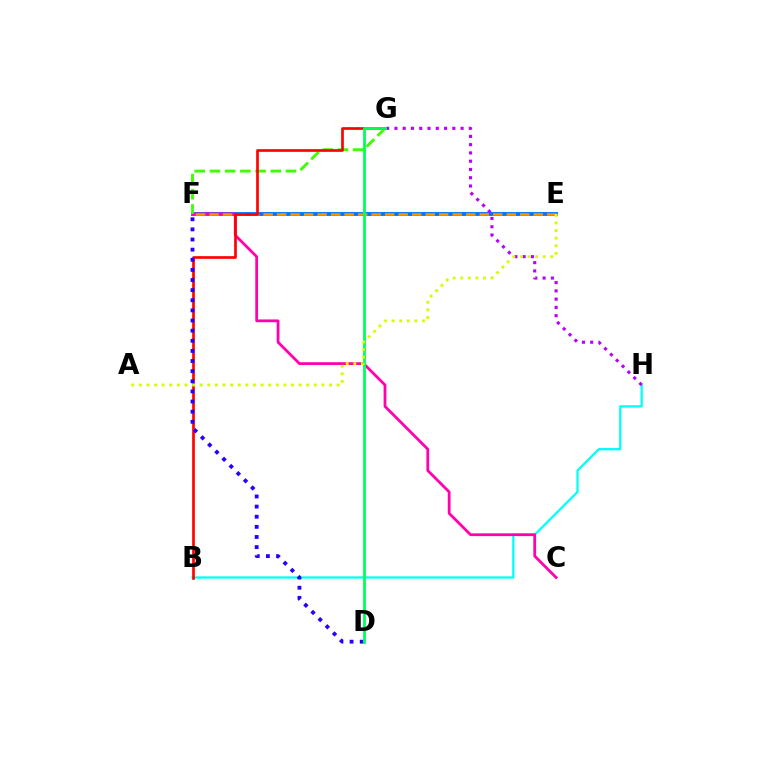{('B', 'H'): [{'color': '#00fff6', 'line_style': 'solid', 'thickness': 1.63}], ('E', 'F'): [{'color': '#0074ff', 'line_style': 'solid', 'thickness': 2.78}, {'color': '#ff9400', 'line_style': 'dashed', 'thickness': 1.84}], ('C', 'F'): [{'color': '#ff00ac', 'line_style': 'solid', 'thickness': 2.0}], ('G', 'H'): [{'color': '#b900ff', 'line_style': 'dotted', 'thickness': 2.25}], ('F', 'G'): [{'color': '#3dff00', 'line_style': 'dashed', 'thickness': 2.07}], ('B', 'G'): [{'color': '#ff0000', 'line_style': 'solid', 'thickness': 1.92}], ('D', 'F'): [{'color': '#2500ff', 'line_style': 'dotted', 'thickness': 2.75}], ('D', 'G'): [{'color': '#00ff5c', 'line_style': 'solid', 'thickness': 2.04}], ('A', 'E'): [{'color': '#d1ff00', 'line_style': 'dotted', 'thickness': 2.07}]}